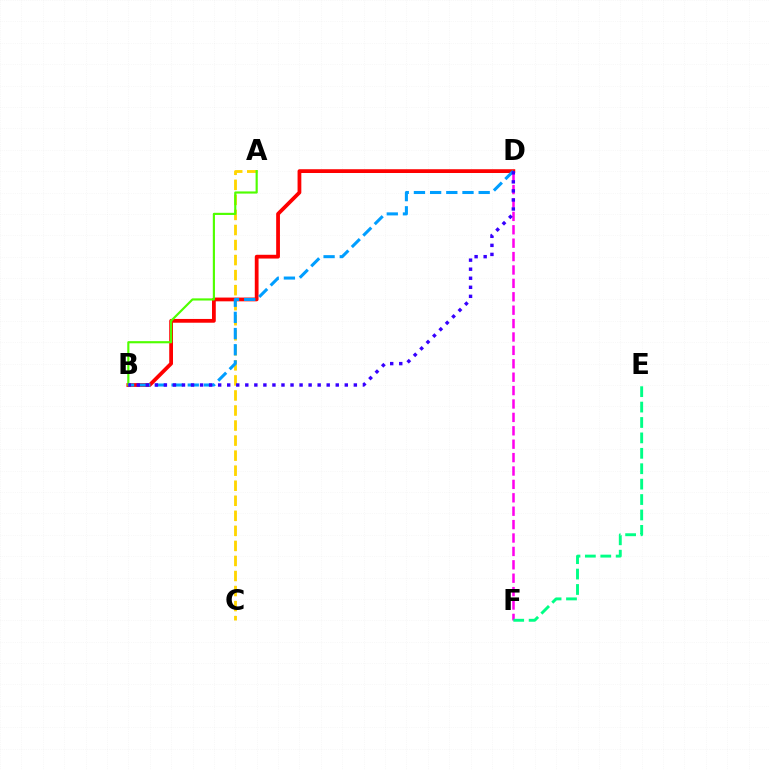{('D', 'F'): [{'color': '#ff00ed', 'line_style': 'dashed', 'thickness': 1.82}], ('A', 'C'): [{'color': '#ffd500', 'line_style': 'dashed', 'thickness': 2.04}], ('B', 'D'): [{'color': '#ff0000', 'line_style': 'solid', 'thickness': 2.71}, {'color': '#009eff', 'line_style': 'dashed', 'thickness': 2.2}, {'color': '#3700ff', 'line_style': 'dotted', 'thickness': 2.46}], ('A', 'B'): [{'color': '#4fff00', 'line_style': 'solid', 'thickness': 1.55}], ('E', 'F'): [{'color': '#00ff86', 'line_style': 'dashed', 'thickness': 2.09}]}